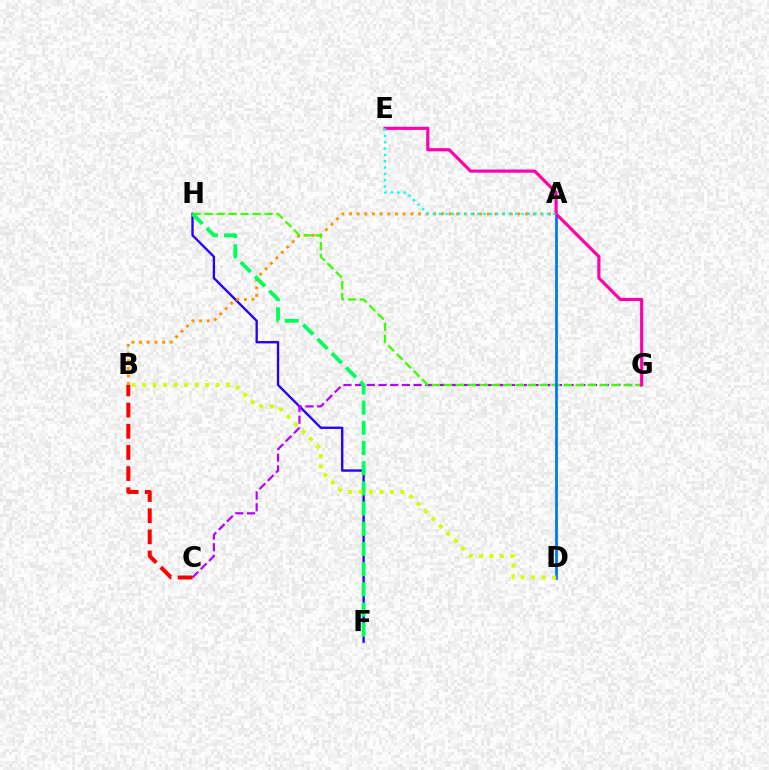{('F', 'H'): [{'color': '#2500ff', 'line_style': 'solid', 'thickness': 1.69}, {'color': '#00ff5c', 'line_style': 'dashed', 'thickness': 2.74}], ('A', 'B'): [{'color': '#ff9400', 'line_style': 'dotted', 'thickness': 2.08}], ('C', 'G'): [{'color': '#b900ff', 'line_style': 'dashed', 'thickness': 1.59}], ('B', 'C'): [{'color': '#ff0000', 'line_style': 'dashed', 'thickness': 2.88}], ('G', 'H'): [{'color': '#3dff00', 'line_style': 'dashed', 'thickness': 1.63}], ('A', 'D'): [{'color': '#0074ff', 'line_style': 'solid', 'thickness': 1.98}], ('E', 'G'): [{'color': '#ff00ac', 'line_style': 'solid', 'thickness': 2.28}], ('B', 'D'): [{'color': '#d1ff00', 'line_style': 'dotted', 'thickness': 2.85}], ('A', 'E'): [{'color': '#00fff6', 'line_style': 'dotted', 'thickness': 1.72}]}